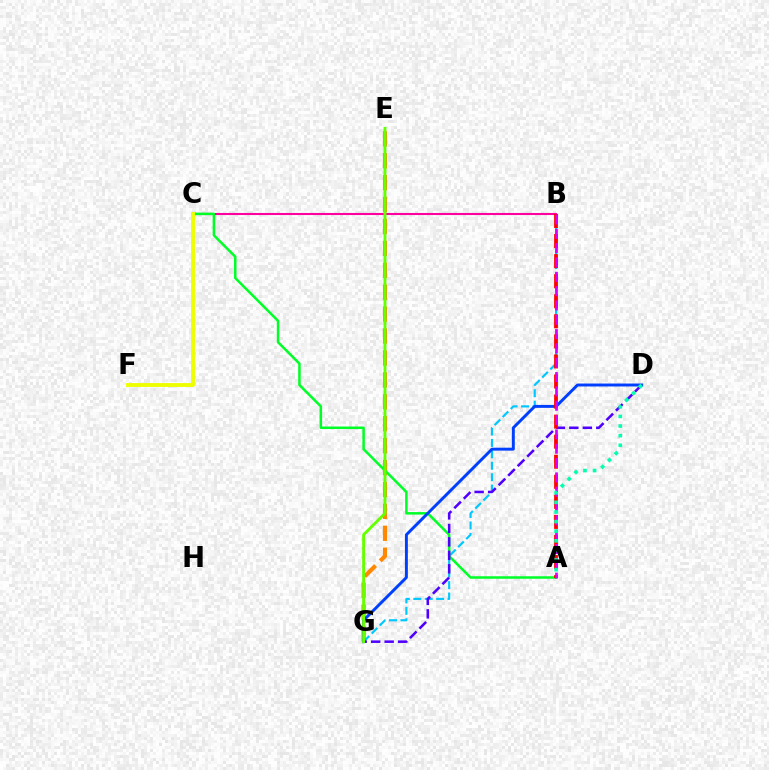{('E', 'G'): [{'color': '#ff8800', 'line_style': 'dashed', 'thickness': 2.98}, {'color': '#66ff00', 'line_style': 'solid', 'thickness': 2.07}], ('B', 'C'): [{'color': '#ff00a0', 'line_style': 'solid', 'thickness': 1.5}], ('B', 'G'): [{'color': '#00c7ff', 'line_style': 'dashed', 'thickness': 1.55}], ('A', 'C'): [{'color': '#00ff27', 'line_style': 'solid', 'thickness': 1.81}], ('D', 'G'): [{'color': '#4f00ff', 'line_style': 'dashed', 'thickness': 1.83}, {'color': '#003fff', 'line_style': 'solid', 'thickness': 2.11}], ('A', 'B'): [{'color': '#ff0000', 'line_style': 'dashed', 'thickness': 2.73}, {'color': '#d600ff', 'line_style': 'dashed', 'thickness': 1.95}], ('A', 'D'): [{'color': '#00ffaf', 'line_style': 'dotted', 'thickness': 2.61}], ('C', 'F'): [{'color': '#eeff00', 'line_style': 'solid', 'thickness': 2.79}]}